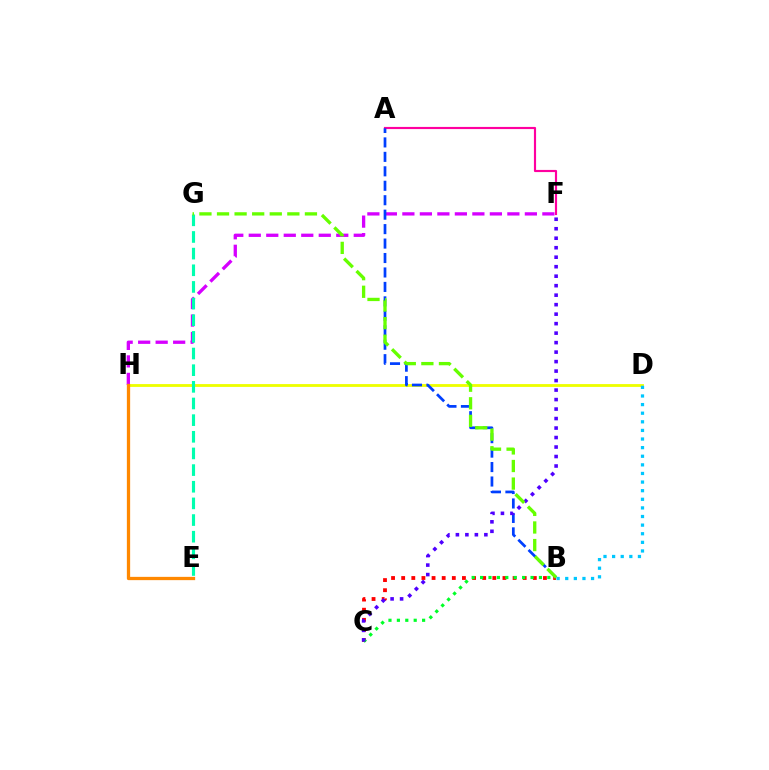{('A', 'F'): [{'color': '#ff00a0', 'line_style': 'solid', 'thickness': 1.55}], ('B', 'C'): [{'color': '#ff0000', 'line_style': 'dotted', 'thickness': 2.75}, {'color': '#00ff27', 'line_style': 'dotted', 'thickness': 2.28}], ('D', 'H'): [{'color': '#eeff00', 'line_style': 'solid', 'thickness': 2.03}], ('B', 'D'): [{'color': '#00c7ff', 'line_style': 'dotted', 'thickness': 2.34}], ('F', 'H'): [{'color': '#d600ff', 'line_style': 'dashed', 'thickness': 2.38}], ('A', 'B'): [{'color': '#003fff', 'line_style': 'dashed', 'thickness': 1.96}], ('C', 'F'): [{'color': '#4f00ff', 'line_style': 'dotted', 'thickness': 2.58}], ('E', 'G'): [{'color': '#00ffaf', 'line_style': 'dashed', 'thickness': 2.26}], ('B', 'G'): [{'color': '#66ff00', 'line_style': 'dashed', 'thickness': 2.39}], ('E', 'H'): [{'color': '#ff8800', 'line_style': 'solid', 'thickness': 2.36}]}